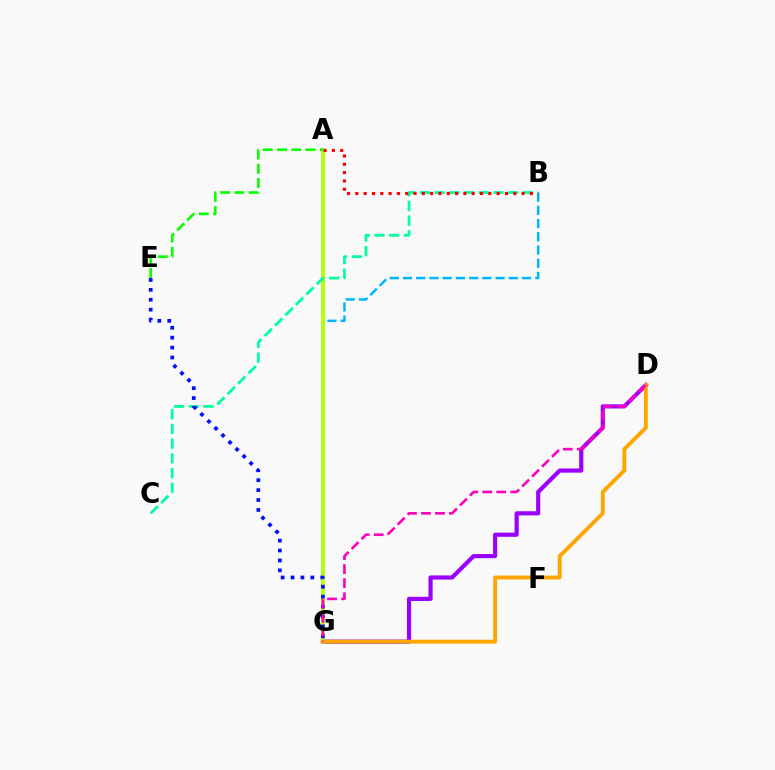{('D', 'G'): [{'color': '#9b00ff', 'line_style': 'solid', 'thickness': 3.0}, {'color': '#ffa500', 'line_style': 'solid', 'thickness': 2.79}, {'color': '#ff00bd', 'line_style': 'dashed', 'thickness': 1.91}], ('B', 'G'): [{'color': '#00b5ff', 'line_style': 'dashed', 'thickness': 1.8}], ('A', 'G'): [{'color': '#b3ff00', 'line_style': 'solid', 'thickness': 2.69}], ('A', 'E'): [{'color': '#08ff00', 'line_style': 'dashed', 'thickness': 1.94}], ('B', 'C'): [{'color': '#00ff9d', 'line_style': 'dashed', 'thickness': 2.0}], ('E', 'G'): [{'color': '#0010ff', 'line_style': 'dotted', 'thickness': 2.69}], ('A', 'B'): [{'color': '#ff0000', 'line_style': 'dotted', 'thickness': 2.26}]}